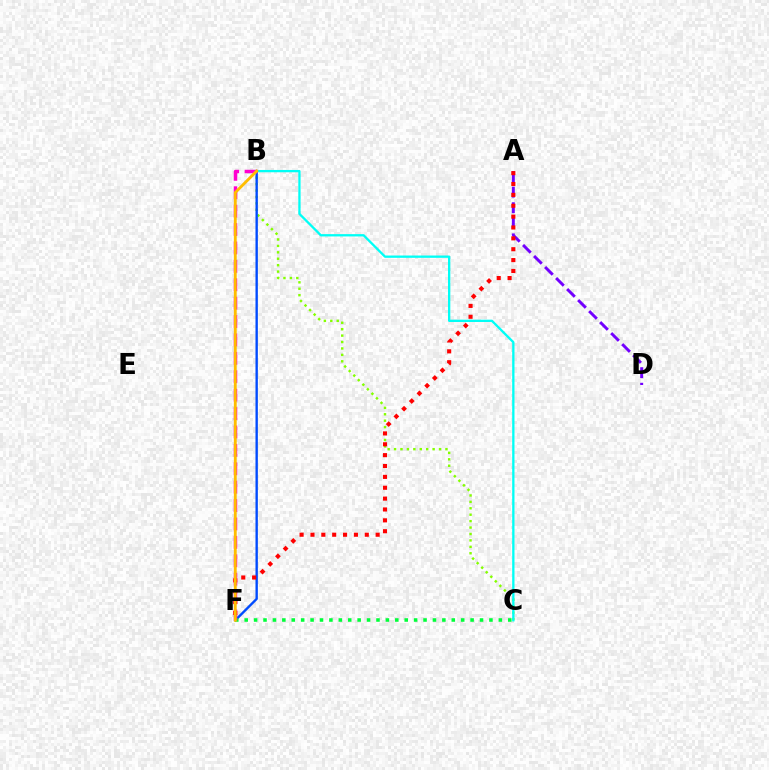{('B', 'C'): [{'color': '#84ff00', 'line_style': 'dotted', 'thickness': 1.75}, {'color': '#00fff6', 'line_style': 'solid', 'thickness': 1.66}], ('B', 'F'): [{'color': '#004bff', 'line_style': 'solid', 'thickness': 1.71}, {'color': '#ff00cf', 'line_style': 'dashed', 'thickness': 2.5}, {'color': '#ffbd00', 'line_style': 'solid', 'thickness': 2.04}], ('A', 'D'): [{'color': '#7200ff', 'line_style': 'dashed', 'thickness': 2.12}], ('C', 'F'): [{'color': '#00ff39', 'line_style': 'dotted', 'thickness': 2.56}], ('A', 'F'): [{'color': '#ff0000', 'line_style': 'dotted', 'thickness': 2.95}]}